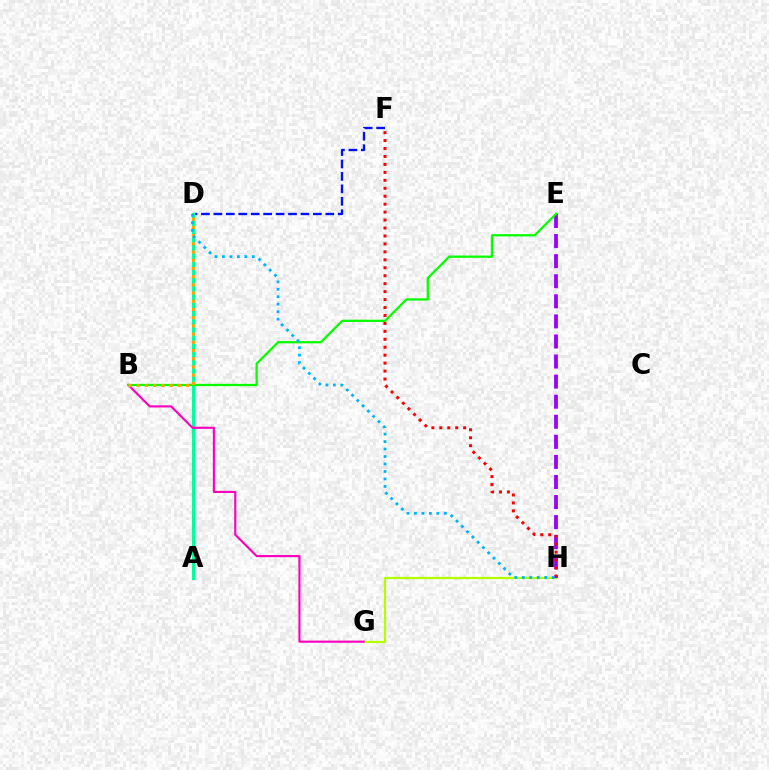{('G', 'H'): [{'color': '#b3ff00', 'line_style': 'solid', 'thickness': 1.6}], ('D', 'F'): [{'color': '#0010ff', 'line_style': 'dashed', 'thickness': 1.69}], ('A', 'D'): [{'color': '#00ff9d', 'line_style': 'solid', 'thickness': 2.27}], ('B', 'G'): [{'color': '#ff00bd', 'line_style': 'solid', 'thickness': 1.54}], ('E', 'H'): [{'color': '#9b00ff', 'line_style': 'dashed', 'thickness': 2.73}], ('B', 'E'): [{'color': '#08ff00', 'line_style': 'solid', 'thickness': 1.64}], ('F', 'H'): [{'color': '#ff0000', 'line_style': 'dotted', 'thickness': 2.16}], ('B', 'D'): [{'color': '#ffa500', 'line_style': 'dotted', 'thickness': 2.23}], ('D', 'H'): [{'color': '#00b5ff', 'line_style': 'dotted', 'thickness': 2.03}]}